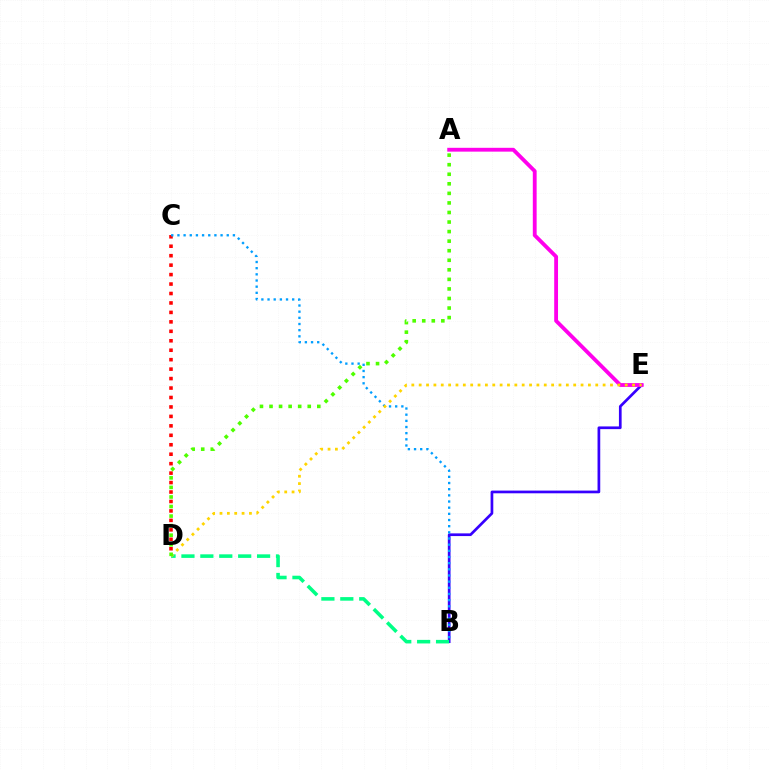{('B', 'E'): [{'color': '#3700ff', 'line_style': 'solid', 'thickness': 1.95}], ('C', 'D'): [{'color': '#ff0000', 'line_style': 'dotted', 'thickness': 2.57}], ('B', 'D'): [{'color': '#00ff86', 'line_style': 'dashed', 'thickness': 2.57}], ('A', 'E'): [{'color': '#ff00ed', 'line_style': 'solid', 'thickness': 2.76}], ('B', 'C'): [{'color': '#009eff', 'line_style': 'dotted', 'thickness': 1.67}], ('D', 'E'): [{'color': '#ffd500', 'line_style': 'dotted', 'thickness': 2.0}], ('A', 'D'): [{'color': '#4fff00', 'line_style': 'dotted', 'thickness': 2.6}]}